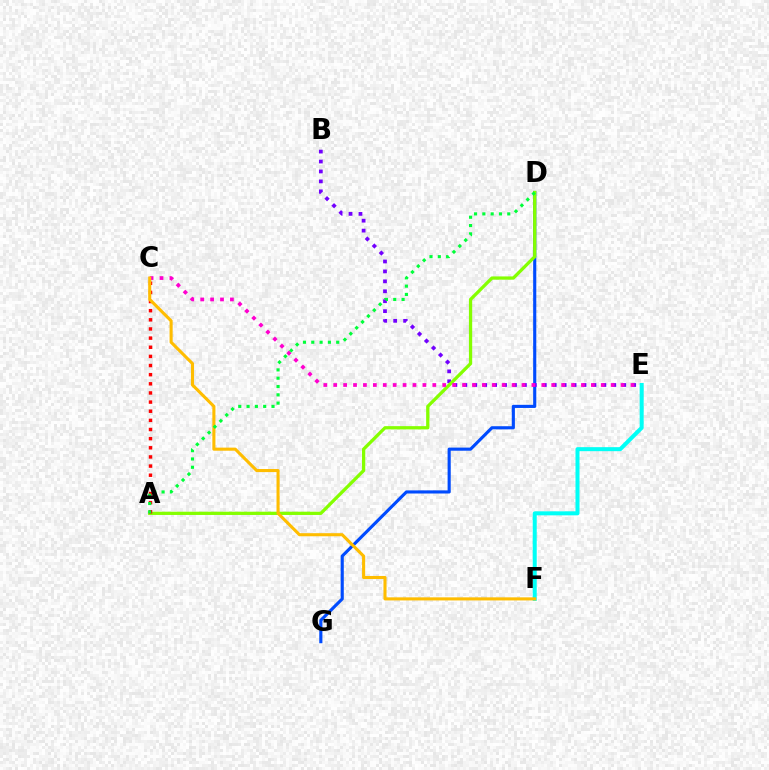{('D', 'G'): [{'color': '#004bff', 'line_style': 'solid', 'thickness': 2.25}], ('B', 'E'): [{'color': '#7200ff', 'line_style': 'dotted', 'thickness': 2.7}], ('A', 'D'): [{'color': '#84ff00', 'line_style': 'solid', 'thickness': 2.35}, {'color': '#00ff39', 'line_style': 'dotted', 'thickness': 2.26}], ('A', 'C'): [{'color': '#ff0000', 'line_style': 'dotted', 'thickness': 2.48}], ('C', 'E'): [{'color': '#ff00cf', 'line_style': 'dotted', 'thickness': 2.69}], ('E', 'F'): [{'color': '#00fff6', 'line_style': 'solid', 'thickness': 2.89}], ('C', 'F'): [{'color': '#ffbd00', 'line_style': 'solid', 'thickness': 2.22}]}